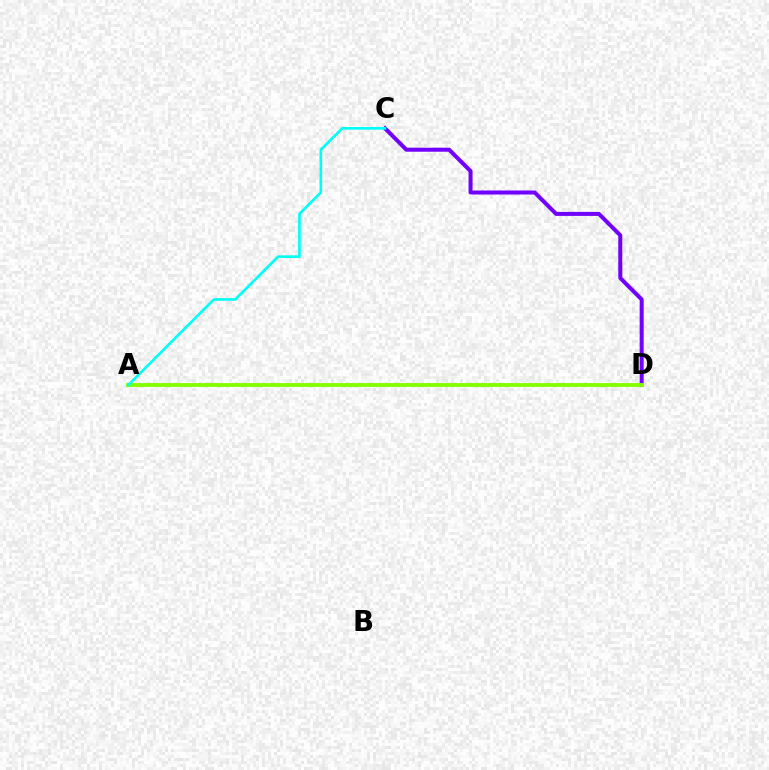{('A', 'D'): [{'color': '#ff0000', 'line_style': 'solid', 'thickness': 1.56}, {'color': '#84ff00', 'line_style': 'solid', 'thickness': 2.78}], ('C', 'D'): [{'color': '#7200ff', 'line_style': 'solid', 'thickness': 2.89}], ('A', 'C'): [{'color': '#00fff6', 'line_style': 'solid', 'thickness': 1.92}]}